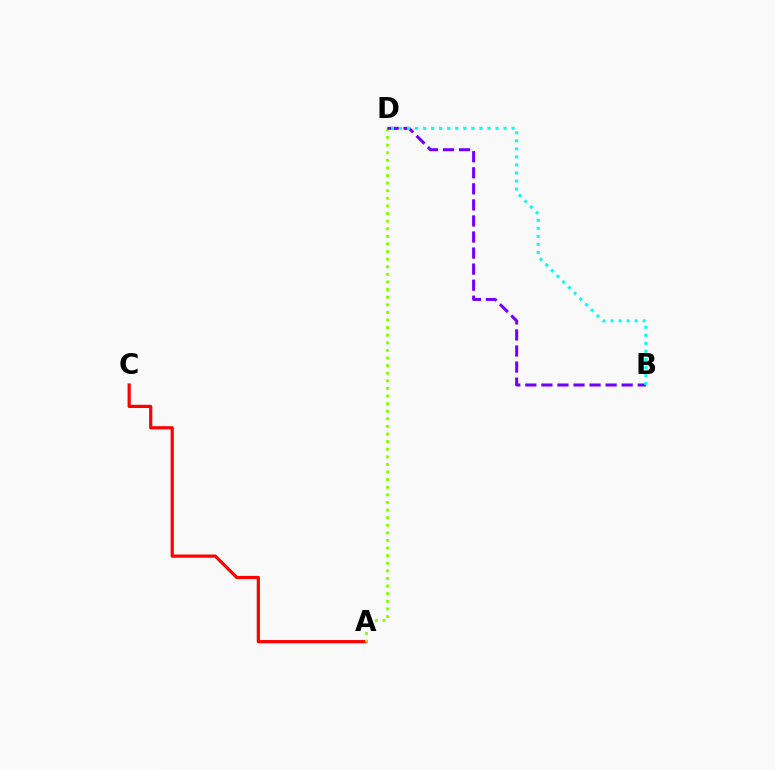{('A', 'C'): [{'color': '#ff0000', 'line_style': 'solid', 'thickness': 2.31}], ('A', 'D'): [{'color': '#84ff00', 'line_style': 'dotted', 'thickness': 2.07}], ('B', 'D'): [{'color': '#7200ff', 'line_style': 'dashed', 'thickness': 2.18}, {'color': '#00fff6', 'line_style': 'dotted', 'thickness': 2.18}]}